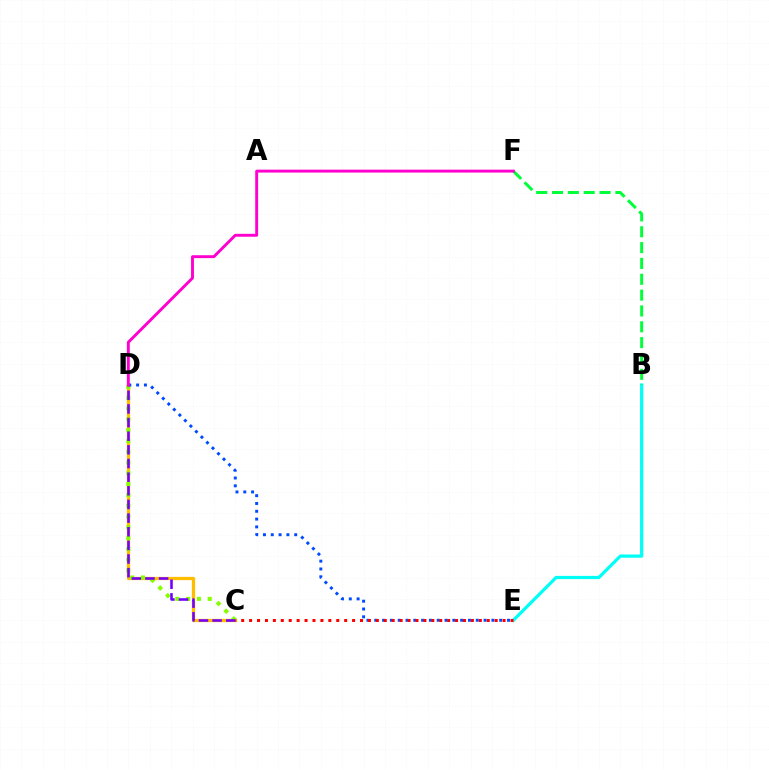{('C', 'D'): [{'color': '#ffbd00', 'line_style': 'solid', 'thickness': 2.35}, {'color': '#84ff00', 'line_style': 'dotted', 'thickness': 2.93}, {'color': '#7200ff', 'line_style': 'dashed', 'thickness': 1.85}], ('B', 'E'): [{'color': '#00fff6', 'line_style': 'solid', 'thickness': 2.32}], ('D', 'E'): [{'color': '#004bff', 'line_style': 'dotted', 'thickness': 2.12}], ('B', 'F'): [{'color': '#00ff39', 'line_style': 'dashed', 'thickness': 2.15}], ('C', 'E'): [{'color': '#ff0000', 'line_style': 'dotted', 'thickness': 2.15}], ('D', 'F'): [{'color': '#ff00cf', 'line_style': 'solid', 'thickness': 2.09}]}